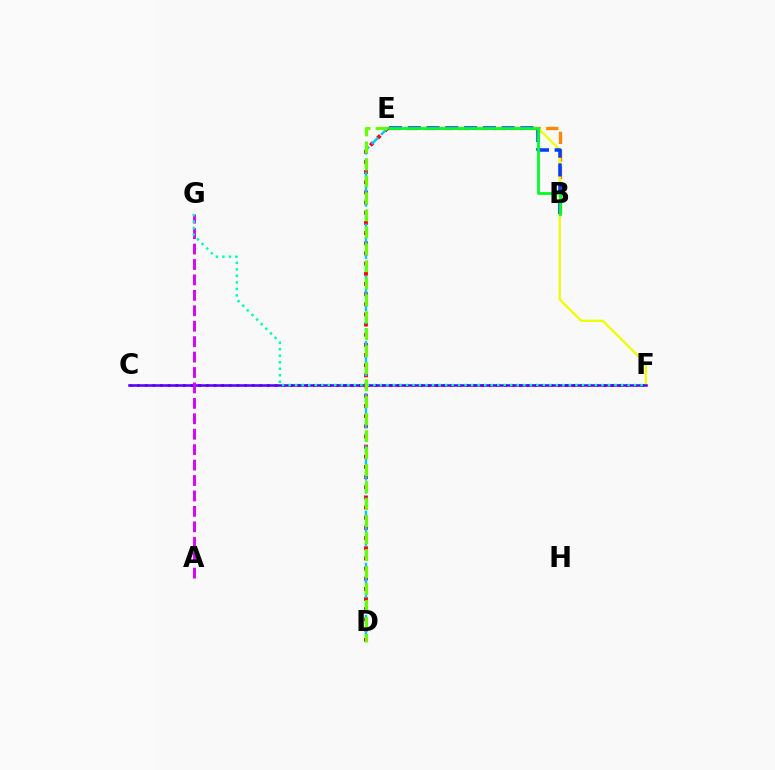{('B', 'E'): [{'color': '#ff8800', 'line_style': 'dashed', 'thickness': 2.39}, {'color': '#003fff', 'line_style': 'dashed', 'thickness': 2.55}, {'color': '#00ff27', 'line_style': 'solid', 'thickness': 2.0}], ('C', 'F'): [{'color': '#ff00a0', 'line_style': 'dotted', 'thickness': 2.08}, {'color': '#4f00ff', 'line_style': 'solid', 'thickness': 1.82}], ('E', 'F'): [{'color': '#eeff00', 'line_style': 'solid', 'thickness': 1.64}], ('A', 'G'): [{'color': '#d600ff', 'line_style': 'dashed', 'thickness': 2.1}], ('F', 'G'): [{'color': '#00ffaf', 'line_style': 'dotted', 'thickness': 1.77}], ('D', 'E'): [{'color': '#ff0000', 'line_style': 'dotted', 'thickness': 2.76}, {'color': '#00c7ff', 'line_style': 'dashed', 'thickness': 1.77}, {'color': '#66ff00', 'line_style': 'dashed', 'thickness': 2.31}]}